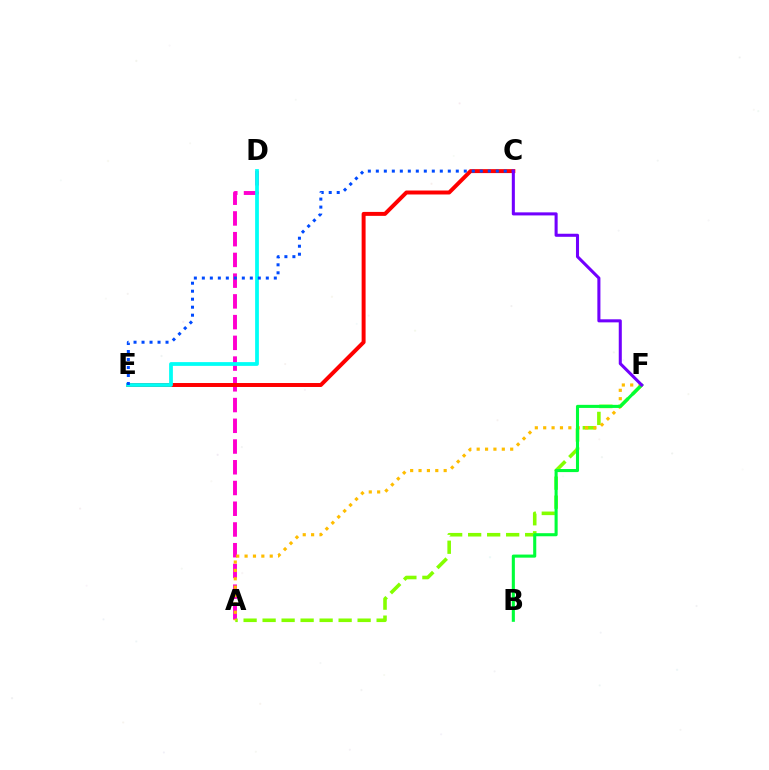{('A', 'D'): [{'color': '#ff00cf', 'line_style': 'dashed', 'thickness': 2.82}], ('C', 'E'): [{'color': '#ff0000', 'line_style': 'solid', 'thickness': 2.85}, {'color': '#004bff', 'line_style': 'dotted', 'thickness': 2.17}], ('A', 'F'): [{'color': '#84ff00', 'line_style': 'dashed', 'thickness': 2.58}, {'color': '#ffbd00', 'line_style': 'dotted', 'thickness': 2.28}], ('D', 'E'): [{'color': '#00fff6', 'line_style': 'solid', 'thickness': 2.71}], ('B', 'F'): [{'color': '#00ff39', 'line_style': 'solid', 'thickness': 2.22}], ('C', 'F'): [{'color': '#7200ff', 'line_style': 'solid', 'thickness': 2.2}]}